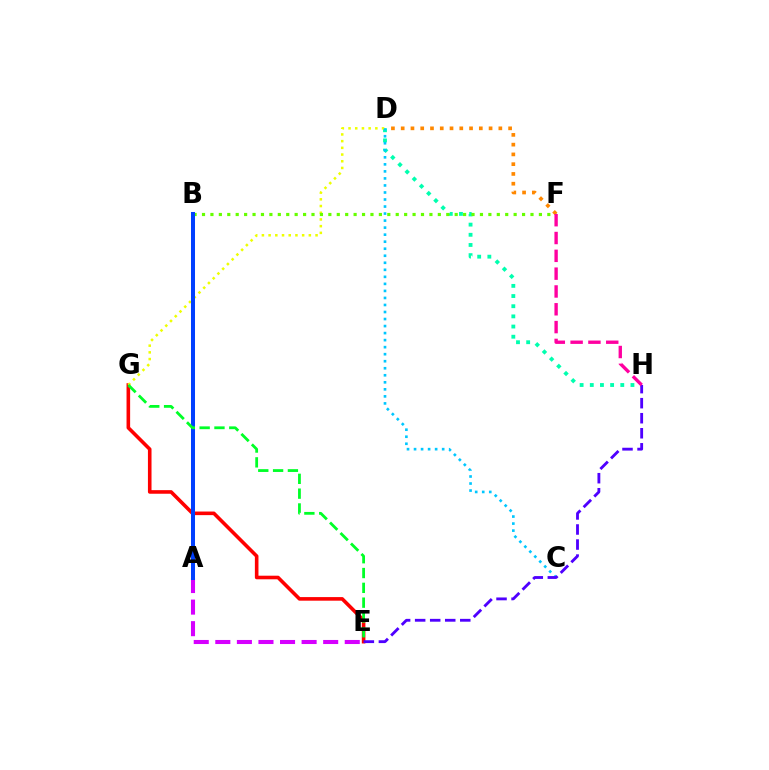{('E', 'G'): [{'color': '#ff0000', 'line_style': 'solid', 'thickness': 2.59}, {'color': '#00ff27', 'line_style': 'dashed', 'thickness': 2.01}], ('D', 'H'): [{'color': '#00ffaf', 'line_style': 'dotted', 'thickness': 2.76}], ('D', 'G'): [{'color': '#eeff00', 'line_style': 'dotted', 'thickness': 1.82}], ('C', 'D'): [{'color': '#00c7ff', 'line_style': 'dotted', 'thickness': 1.91}], ('A', 'E'): [{'color': '#d600ff', 'line_style': 'dashed', 'thickness': 2.93}], ('B', 'F'): [{'color': '#66ff00', 'line_style': 'dotted', 'thickness': 2.29}], ('D', 'F'): [{'color': '#ff8800', 'line_style': 'dotted', 'thickness': 2.65}], ('E', 'H'): [{'color': '#4f00ff', 'line_style': 'dashed', 'thickness': 2.04}], ('A', 'B'): [{'color': '#003fff', 'line_style': 'solid', 'thickness': 2.89}], ('F', 'H'): [{'color': '#ff00a0', 'line_style': 'dashed', 'thickness': 2.42}]}